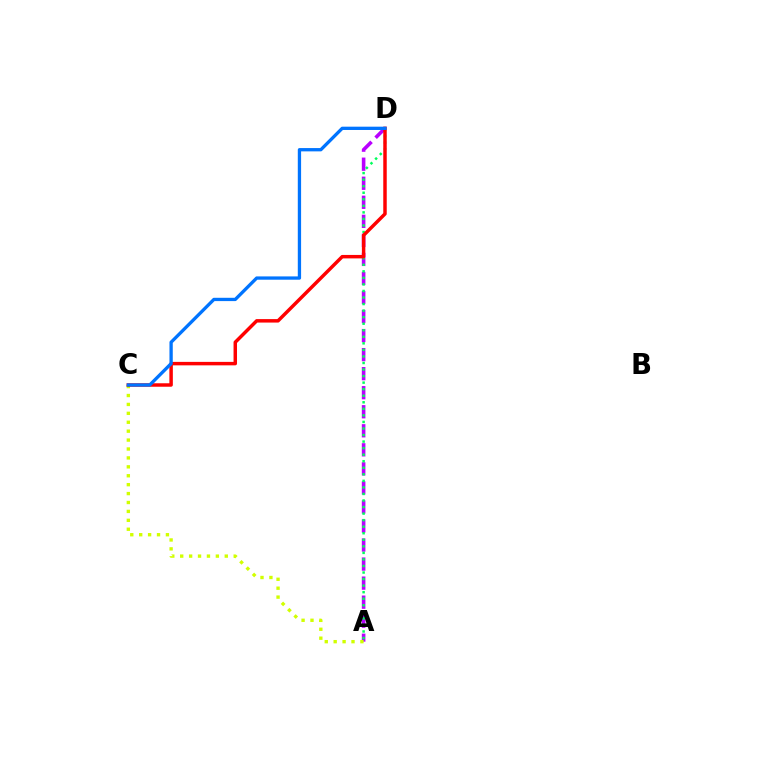{('A', 'D'): [{'color': '#b900ff', 'line_style': 'dashed', 'thickness': 2.59}, {'color': '#00ff5c', 'line_style': 'dotted', 'thickness': 1.78}], ('A', 'C'): [{'color': '#d1ff00', 'line_style': 'dotted', 'thickness': 2.42}], ('C', 'D'): [{'color': '#ff0000', 'line_style': 'solid', 'thickness': 2.5}, {'color': '#0074ff', 'line_style': 'solid', 'thickness': 2.38}]}